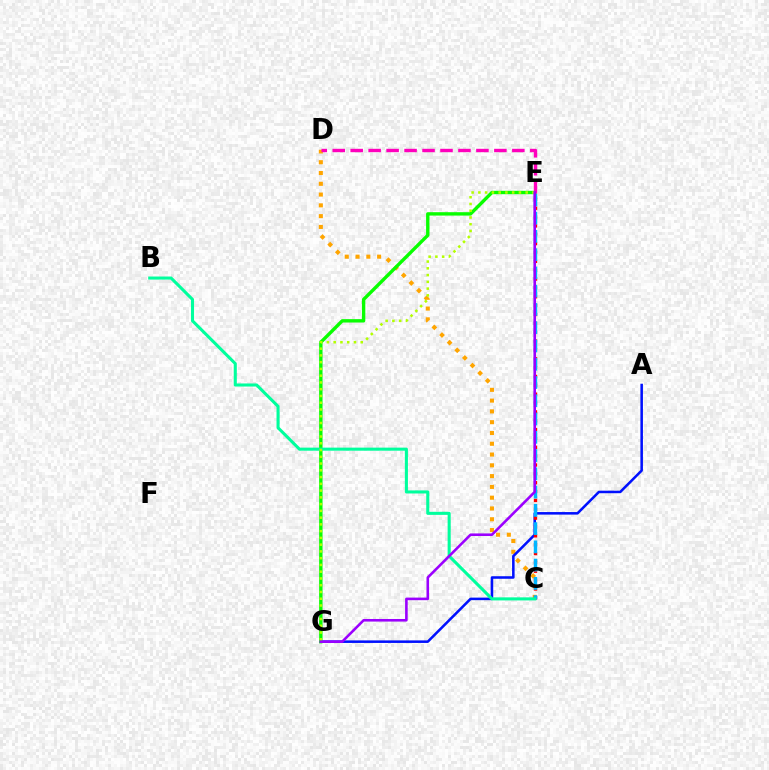{('C', 'D'): [{'color': '#ffa500', 'line_style': 'dotted', 'thickness': 2.93}], ('A', 'G'): [{'color': '#0010ff', 'line_style': 'solid', 'thickness': 1.83}], ('C', 'E'): [{'color': '#ff0000', 'line_style': 'dotted', 'thickness': 2.41}, {'color': '#00b5ff', 'line_style': 'dashed', 'thickness': 2.48}], ('E', 'G'): [{'color': '#08ff00', 'line_style': 'solid', 'thickness': 2.43}, {'color': '#b3ff00', 'line_style': 'dotted', 'thickness': 1.84}, {'color': '#9b00ff', 'line_style': 'solid', 'thickness': 1.87}], ('D', 'E'): [{'color': '#ff00bd', 'line_style': 'dashed', 'thickness': 2.44}], ('B', 'C'): [{'color': '#00ff9d', 'line_style': 'solid', 'thickness': 2.21}]}